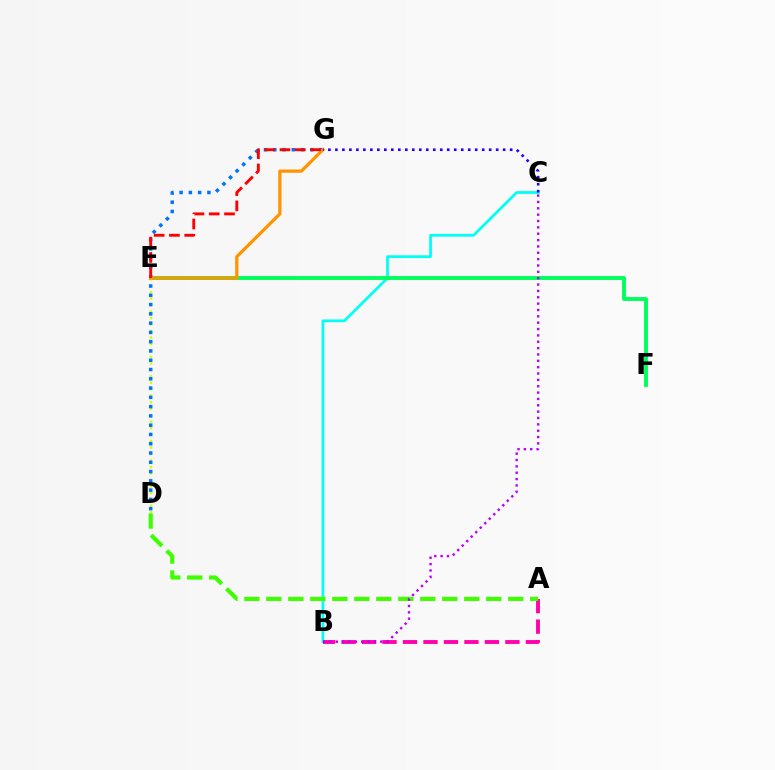{('B', 'C'): [{'color': '#00fff6', 'line_style': 'solid', 'thickness': 1.98}, {'color': '#b900ff', 'line_style': 'dotted', 'thickness': 1.73}], ('A', 'B'): [{'color': '#ff00ac', 'line_style': 'dashed', 'thickness': 2.78}], ('A', 'D'): [{'color': '#3dff00', 'line_style': 'dashed', 'thickness': 2.99}], ('E', 'F'): [{'color': '#00ff5c', 'line_style': 'solid', 'thickness': 2.81}], ('D', 'E'): [{'color': '#d1ff00', 'line_style': 'dotted', 'thickness': 1.76}], ('D', 'G'): [{'color': '#0074ff', 'line_style': 'dotted', 'thickness': 2.52}], ('E', 'G'): [{'color': '#ff9400', 'line_style': 'solid', 'thickness': 2.32}, {'color': '#ff0000', 'line_style': 'dashed', 'thickness': 2.08}], ('C', 'G'): [{'color': '#2500ff', 'line_style': 'dotted', 'thickness': 1.9}]}